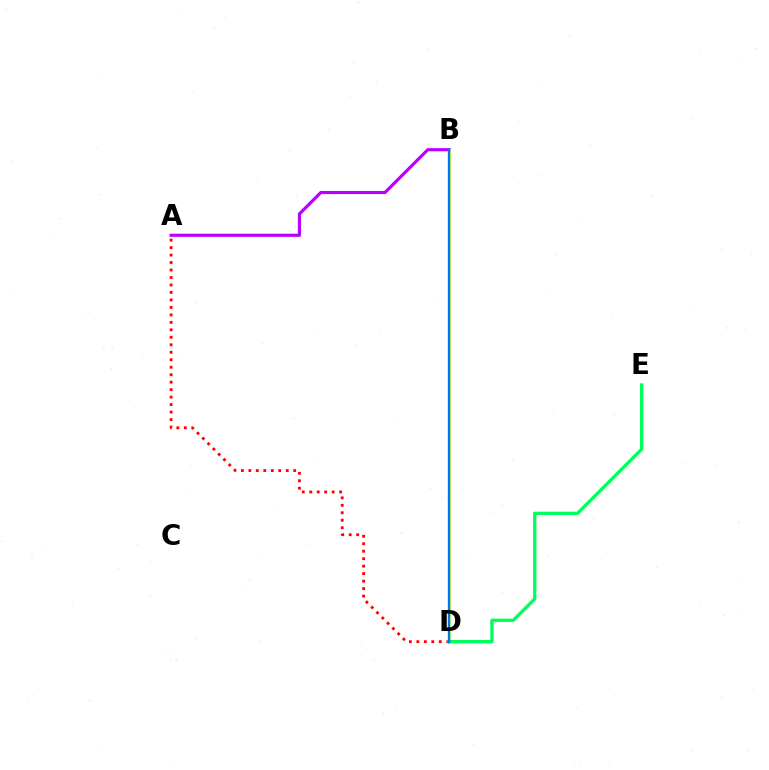{('A', 'B'): [{'color': '#b900ff', 'line_style': 'solid', 'thickness': 2.27}], ('B', 'D'): [{'color': '#d1ff00', 'line_style': 'solid', 'thickness': 1.84}, {'color': '#0074ff', 'line_style': 'solid', 'thickness': 1.7}], ('A', 'D'): [{'color': '#ff0000', 'line_style': 'dotted', 'thickness': 2.03}], ('D', 'E'): [{'color': '#00ff5c', 'line_style': 'solid', 'thickness': 2.39}]}